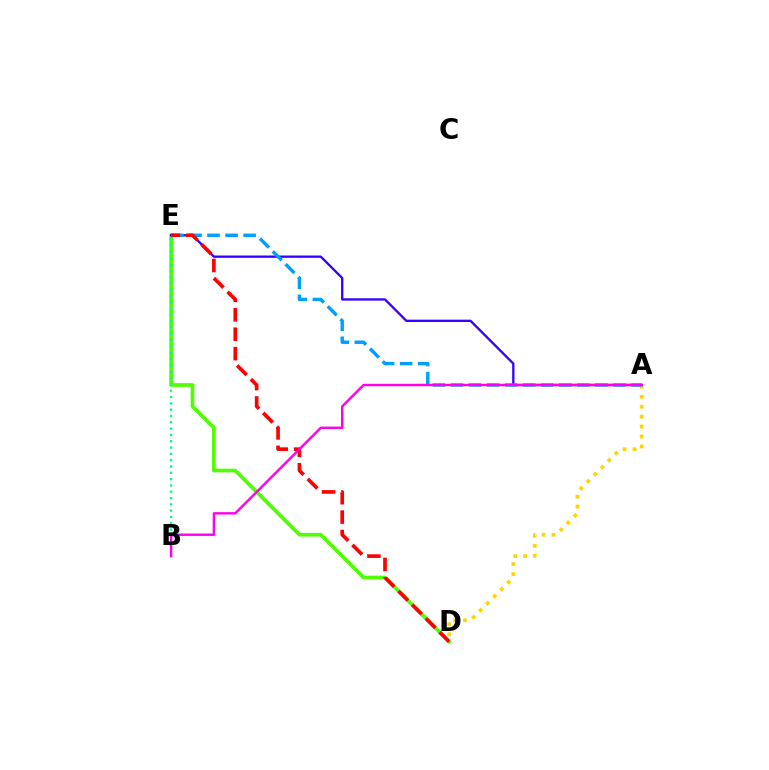{('D', 'E'): [{'color': '#4fff00', 'line_style': 'solid', 'thickness': 2.65}, {'color': '#ff0000', 'line_style': 'dashed', 'thickness': 2.64}], ('A', 'D'): [{'color': '#ffd500', 'line_style': 'dotted', 'thickness': 2.7}], ('A', 'E'): [{'color': '#3700ff', 'line_style': 'solid', 'thickness': 1.68}, {'color': '#009eff', 'line_style': 'dashed', 'thickness': 2.45}], ('B', 'E'): [{'color': '#00ff86', 'line_style': 'dotted', 'thickness': 1.71}], ('A', 'B'): [{'color': '#ff00ed', 'line_style': 'solid', 'thickness': 1.74}]}